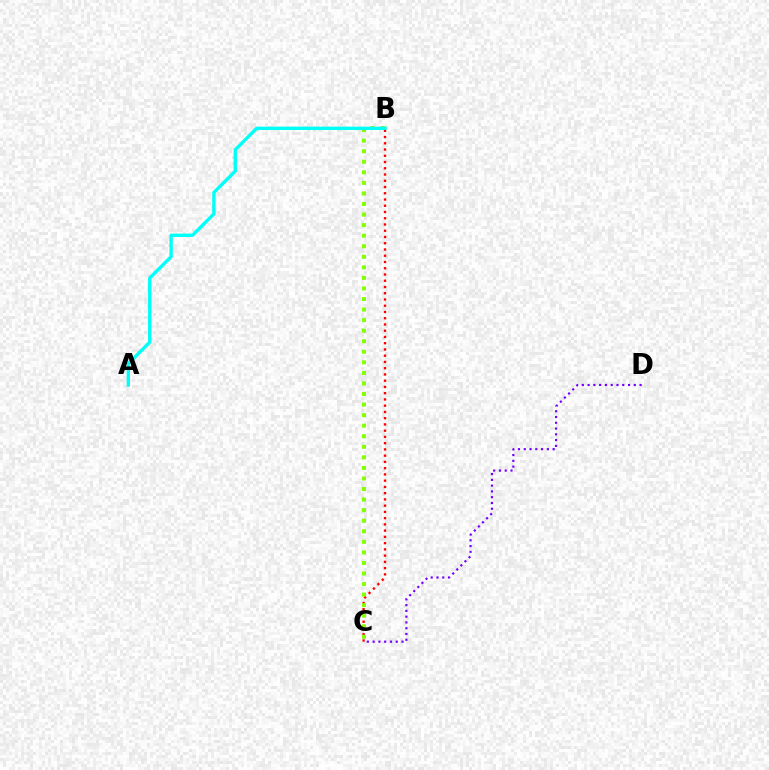{('B', 'C'): [{'color': '#ff0000', 'line_style': 'dotted', 'thickness': 1.7}, {'color': '#84ff00', 'line_style': 'dotted', 'thickness': 2.87}], ('A', 'B'): [{'color': '#00fff6', 'line_style': 'solid', 'thickness': 2.42}], ('C', 'D'): [{'color': '#7200ff', 'line_style': 'dotted', 'thickness': 1.57}]}